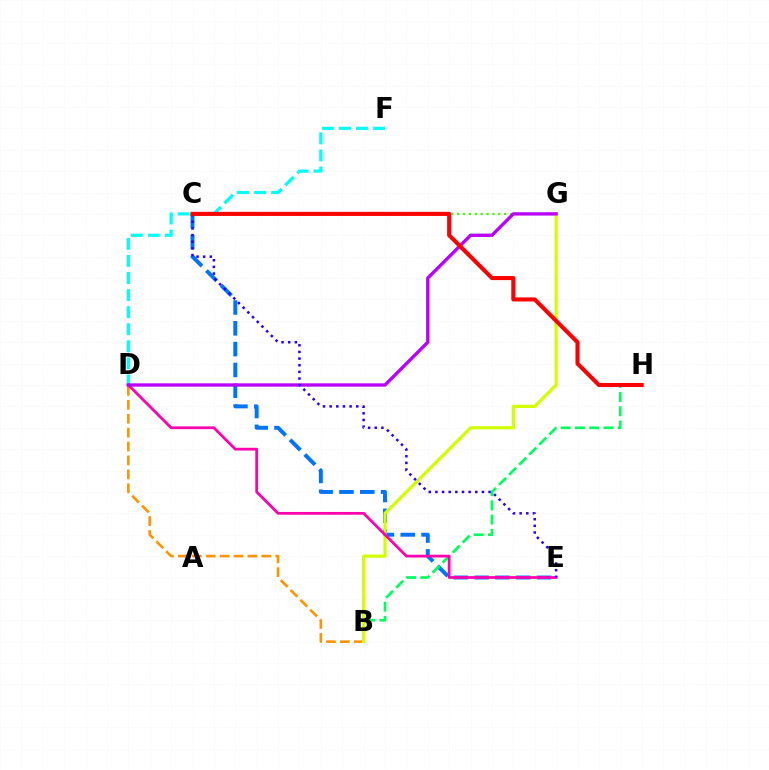{('D', 'F'): [{'color': '#00fff6', 'line_style': 'dashed', 'thickness': 2.32}], ('C', 'G'): [{'color': '#3dff00', 'line_style': 'dotted', 'thickness': 1.59}], ('C', 'E'): [{'color': '#0074ff', 'line_style': 'dashed', 'thickness': 2.83}, {'color': '#2500ff', 'line_style': 'dotted', 'thickness': 1.81}], ('B', 'D'): [{'color': '#ff9400', 'line_style': 'dashed', 'thickness': 1.89}], ('B', 'H'): [{'color': '#00ff5c', 'line_style': 'dashed', 'thickness': 1.93}], ('B', 'G'): [{'color': '#d1ff00', 'line_style': 'solid', 'thickness': 2.31}], ('D', 'E'): [{'color': '#ff00ac', 'line_style': 'solid', 'thickness': 1.98}], ('D', 'G'): [{'color': '#b900ff', 'line_style': 'solid', 'thickness': 2.4}], ('C', 'H'): [{'color': '#ff0000', 'line_style': 'solid', 'thickness': 2.94}]}